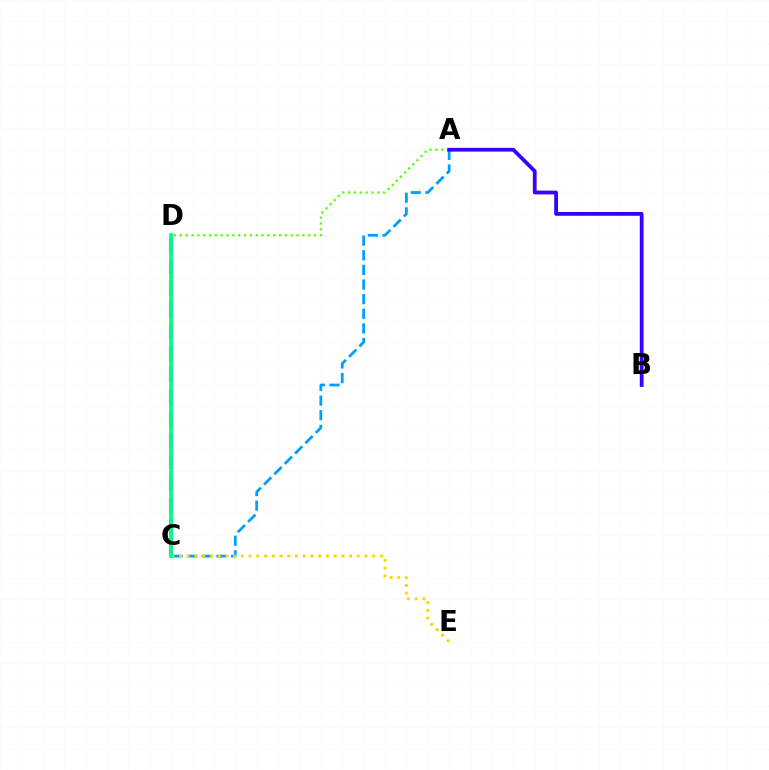{('C', 'D'): [{'color': '#ff0000', 'line_style': 'dotted', 'thickness': 2.04}, {'color': '#ff00ed', 'line_style': 'dashed', 'thickness': 2.94}, {'color': '#00ff86', 'line_style': 'solid', 'thickness': 2.72}], ('A', 'D'): [{'color': '#4fff00', 'line_style': 'dotted', 'thickness': 1.59}], ('A', 'C'): [{'color': '#009eff', 'line_style': 'dashed', 'thickness': 1.99}], ('C', 'E'): [{'color': '#ffd500', 'line_style': 'dotted', 'thickness': 2.1}], ('A', 'B'): [{'color': '#3700ff', 'line_style': 'solid', 'thickness': 2.71}]}